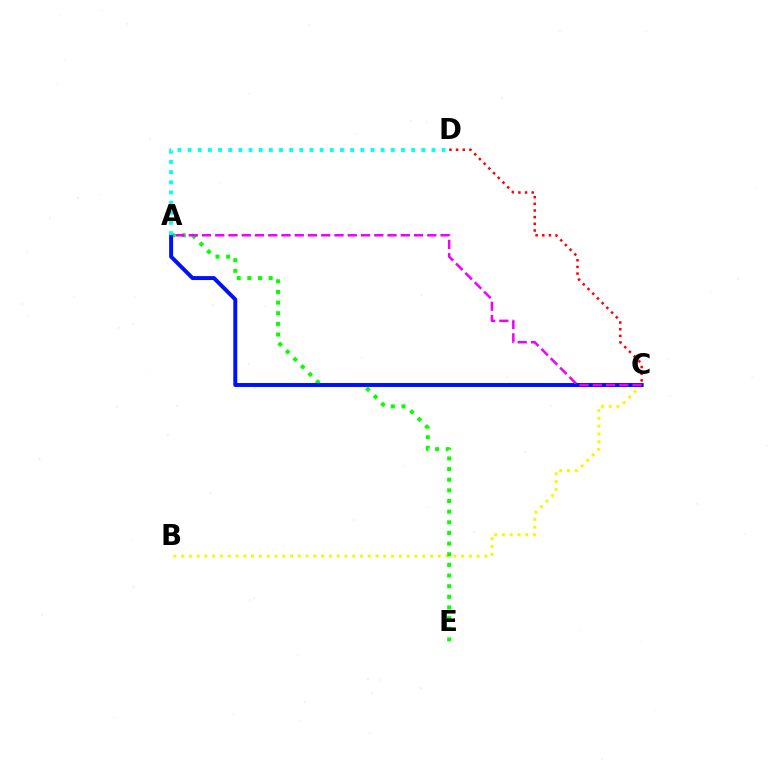{('B', 'C'): [{'color': '#fcf500', 'line_style': 'dotted', 'thickness': 2.11}], ('A', 'E'): [{'color': '#08ff00', 'line_style': 'dotted', 'thickness': 2.89}], ('C', 'D'): [{'color': '#ff0000', 'line_style': 'dotted', 'thickness': 1.81}], ('A', 'C'): [{'color': '#0010ff', 'line_style': 'solid', 'thickness': 2.84}, {'color': '#ee00ff', 'line_style': 'dashed', 'thickness': 1.8}], ('A', 'D'): [{'color': '#00fff6', 'line_style': 'dotted', 'thickness': 2.76}]}